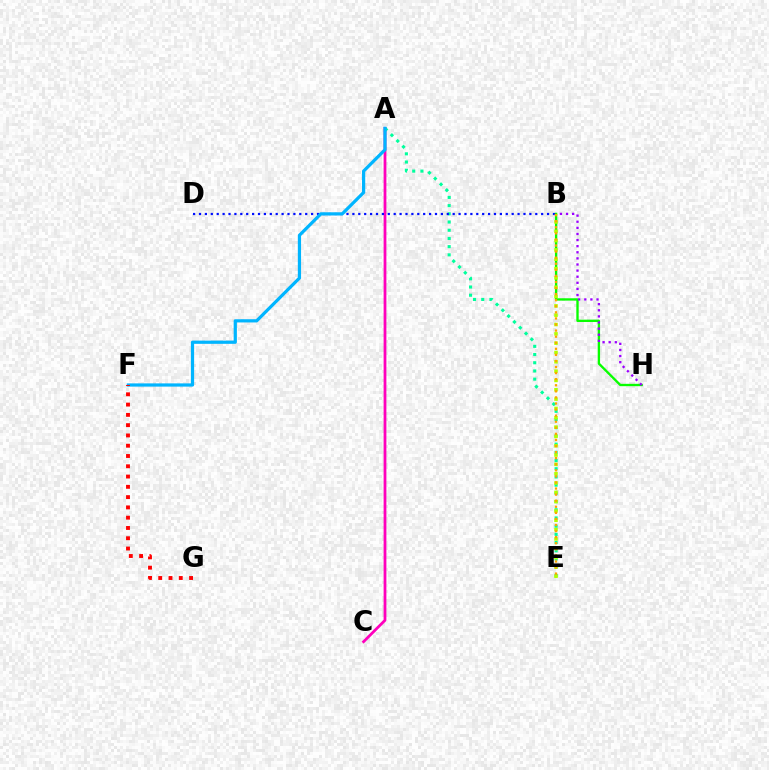{('A', 'C'): [{'color': '#ff00bd', 'line_style': 'solid', 'thickness': 2.0}], ('B', 'H'): [{'color': '#08ff00', 'line_style': 'solid', 'thickness': 1.69}, {'color': '#9b00ff', 'line_style': 'dotted', 'thickness': 1.66}], ('A', 'E'): [{'color': '#00ff9d', 'line_style': 'dotted', 'thickness': 2.23}], ('B', 'D'): [{'color': '#0010ff', 'line_style': 'dotted', 'thickness': 1.6}], ('A', 'F'): [{'color': '#00b5ff', 'line_style': 'solid', 'thickness': 2.32}], ('F', 'G'): [{'color': '#ff0000', 'line_style': 'dotted', 'thickness': 2.79}], ('B', 'E'): [{'color': '#b3ff00', 'line_style': 'dotted', 'thickness': 2.53}, {'color': '#ffa500', 'line_style': 'dotted', 'thickness': 1.65}]}